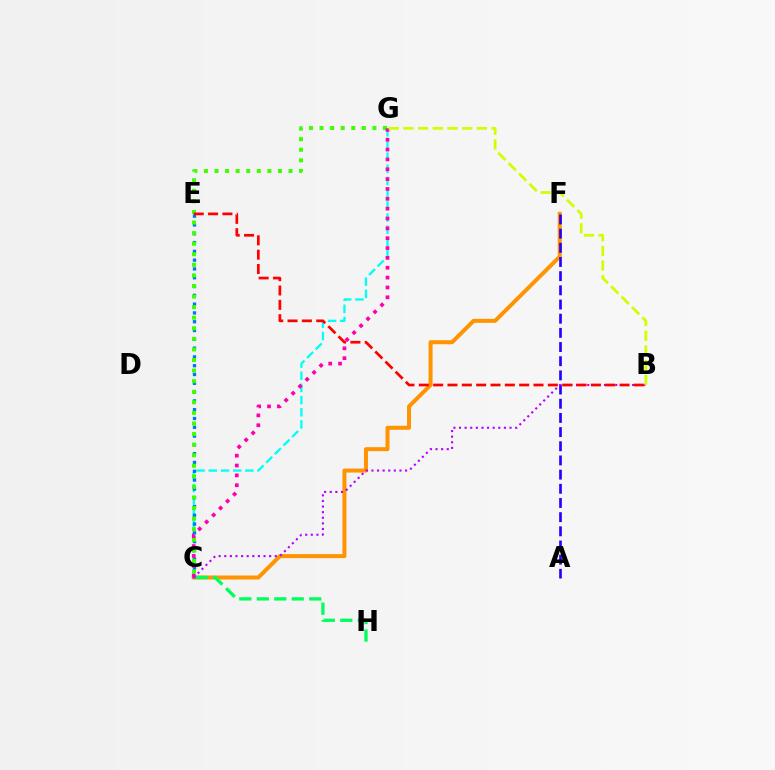{('C', 'F'): [{'color': '#ff9400', 'line_style': 'solid', 'thickness': 2.88}], ('C', 'G'): [{'color': '#00fff6', 'line_style': 'dashed', 'thickness': 1.65}, {'color': '#3dff00', 'line_style': 'dotted', 'thickness': 2.87}, {'color': '#ff00ac', 'line_style': 'dotted', 'thickness': 2.68}], ('C', 'E'): [{'color': '#0074ff', 'line_style': 'dotted', 'thickness': 2.39}], ('A', 'F'): [{'color': '#2500ff', 'line_style': 'dashed', 'thickness': 1.93}], ('C', 'H'): [{'color': '#00ff5c', 'line_style': 'dashed', 'thickness': 2.37}], ('B', 'C'): [{'color': '#b900ff', 'line_style': 'dotted', 'thickness': 1.52}], ('B', 'E'): [{'color': '#ff0000', 'line_style': 'dashed', 'thickness': 1.95}], ('B', 'G'): [{'color': '#d1ff00', 'line_style': 'dashed', 'thickness': 2.0}]}